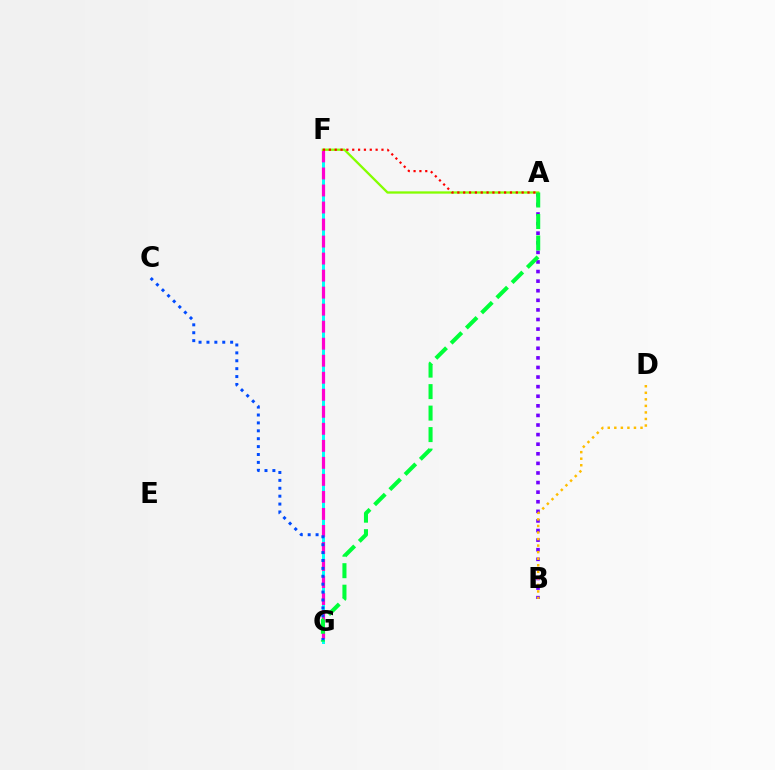{('F', 'G'): [{'color': '#00fff6', 'line_style': 'solid', 'thickness': 2.16}, {'color': '#ff00cf', 'line_style': 'dashed', 'thickness': 2.31}], ('A', 'B'): [{'color': '#7200ff', 'line_style': 'dotted', 'thickness': 2.61}], ('B', 'D'): [{'color': '#ffbd00', 'line_style': 'dotted', 'thickness': 1.78}], ('A', 'F'): [{'color': '#84ff00', 'line_style': 'solid', 'thickness': 1.66}, {'color': '#ff0000', 'line_style': 'dotted', 'thickness': 1.59}], ('C', 'G'): [{'color': '#004bff', 'line_style': 'dotted', 'thickness': 2.15}], ('A', 'G'): [{'color': '#00ff39', 'line_style': 'dashed', 'thickness': 2.92}]}